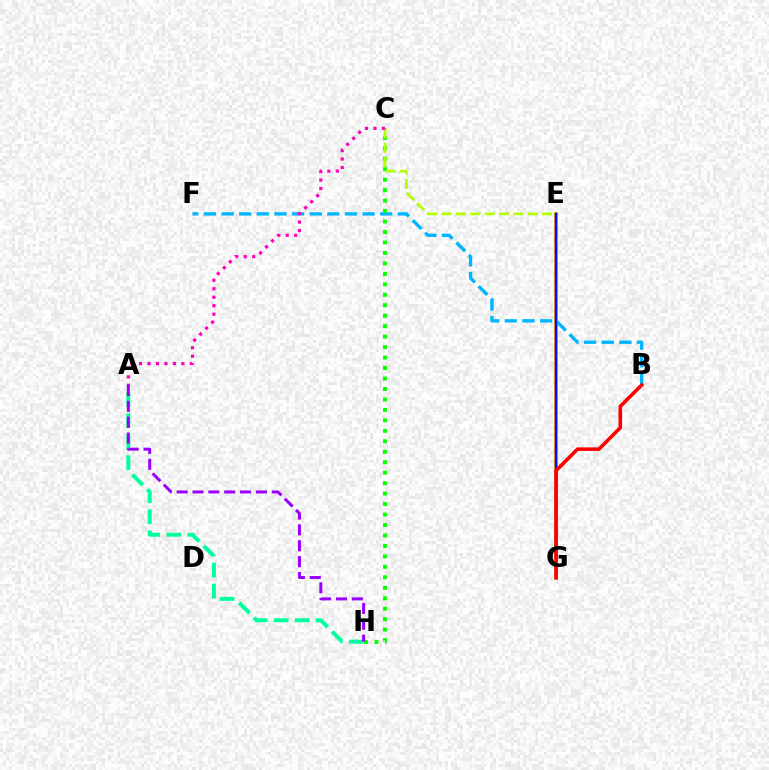{('A', 'H'): [{'color': '#00ff9d', 'line_style': 'dashed', 'thickness': 2.85}, {'color': '#9b00ff', 'line_style': 'dashed', 'thickness': 2.15}], ('B', 'F'): [{'color': '#00b5ff', 'line_style': 'dashed', 'thickness': 2.4}], ('C', 'H'): [{'color': '#08ff00', 'line_style': 'dotted', 'thickness': 2.84}], ('E', 'G'): [{'color': '#ffa500', 'line_style': 'solid', 'thickness': 2.78}, {'color': '#0010ff', 'line_style': 'solid', 'thickness': 1.76}], ('B', 'G'): [{'color': '#ff0000', 'line_style': 'solid', 'thickness': 2.57}], ('C', 'E'): [{'color': '#b3ff00', 'line_style': 'dashed', 'thickness': 1.95}], ('A', 'C'): [{'color': '#ff00bd', 'line_style': 'dotted', 'thickness': 2.3}]}